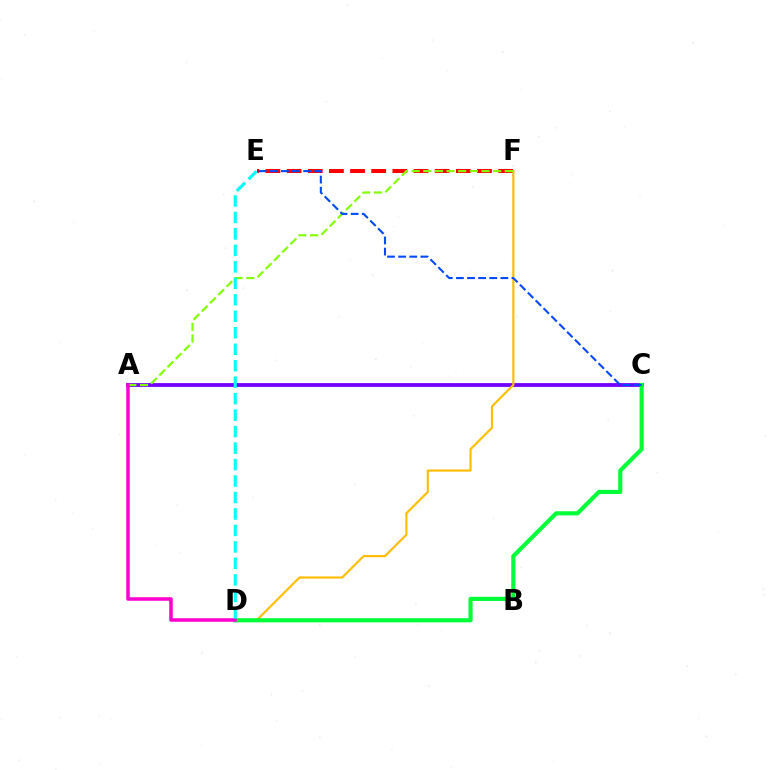{('A', 'C'): [{'color': '#7200ff', 'line_style': 'solid', 'thickness': 2.74}], ('E', 'F'): [{'color': '#ff0000', 'line_style': 'dashed', 'thickness': 2.87}], ('D', 'F'): [{'color': '#ffbd00', 'line_style': 'solid', 'thickness': 1.55}], ('C', 'D'): [{'color': '#00ff39', 'line_style': 'solid', 'thickness': 2.99}], ('A', 'F'): [{'color': '#84ff00', 'line_style': 'dashed', 'thickness': 1.58}], ('A', 'D'): [{'color': '#ff00cf', 'line_style': 'solid', 'thickness': 2.54}], ('D', 'E'): [{'color': '#00fff6', 'line_style': 'dashed', 'thickness': 2.24}], ('C', 'E'): [{'color': '#004bff', 'line_style': 'dashed', 'thickness': 1.51}]}